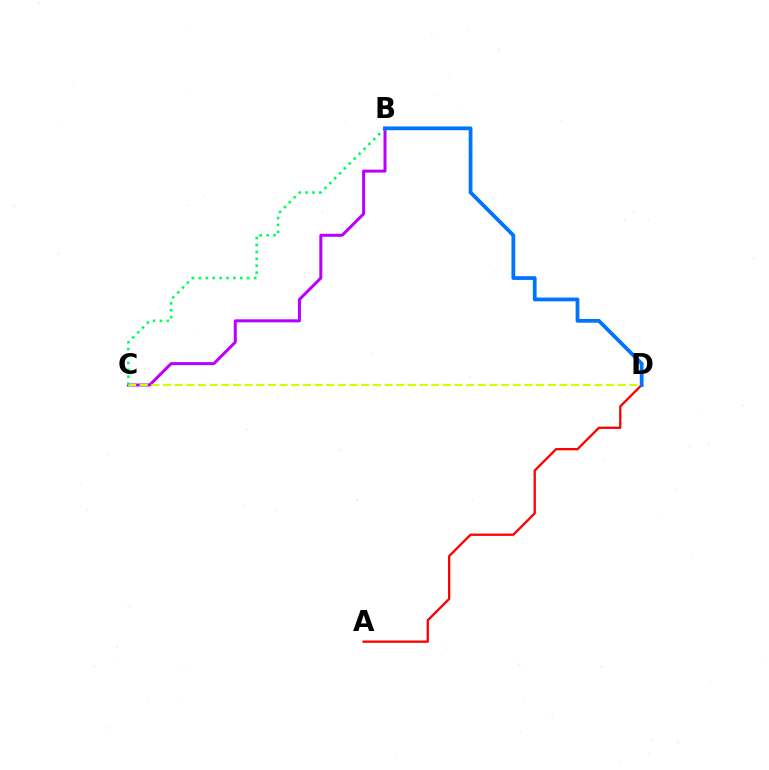{('A', 'D'): [{'color': '#ff0000', 'line_style': 'solid', 'thickness': 1.66}], ('B', 'C'): [{'color': '#b900ff', 'line_style': 'solid', 'thickness': 2.16}, {'color': '#00ff5c', 'line_style': 'dotted', 'thickness': 1.88}], ('C', 'D'): [{'color': '#d1ff00', 'line_style': 'dashed', 'thickness': 1.58}], ('B', 'D'): [{'color': '#0074ff', 'line_style': 'solid', 'thickness': 2.71}]}